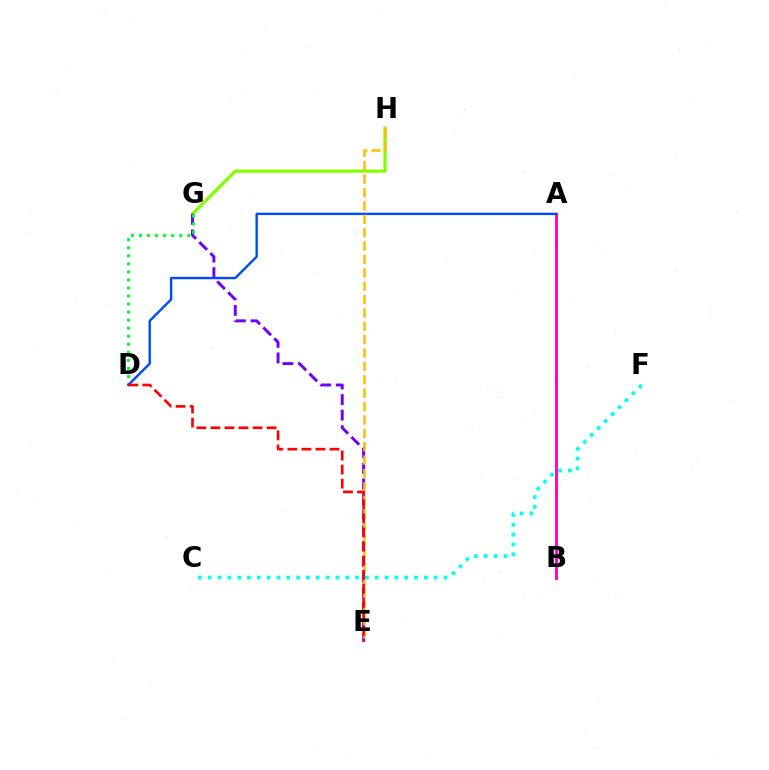{('A', 'B'): [{'color': '#ff00cf', 'line_style': 'solid', 'thickness': 2.1}], ('G', 'H'): [{'color': '#84ff00', 'line_style': 'solid', 'thickness': 2.3}], ('E', 'G'): [{'color': '#7200ff', 'line_style': 'dashed', 'thickness': 2.11}], ('D', 'G'): [{'color': '#00ff39', 'line_style': 'dotted', 'thickness': 2.19}], ('A', 'D'): [{'color': '#004bff', 'line_style': 'solid', 'thickness': 1.72}], ('E', 'H'): [{'color': '#ffbd00', 'line_style': 'dashed', 'thickness': 1.82}], ('C', 'F'): [{'color': '#00fff6', 'line_style': 'dotted', 'thickness': 2.67}], ('D', 'E'): [{'color': '#ff0000', 'line_style': 'dashed', 'thickness': 1.91}]}